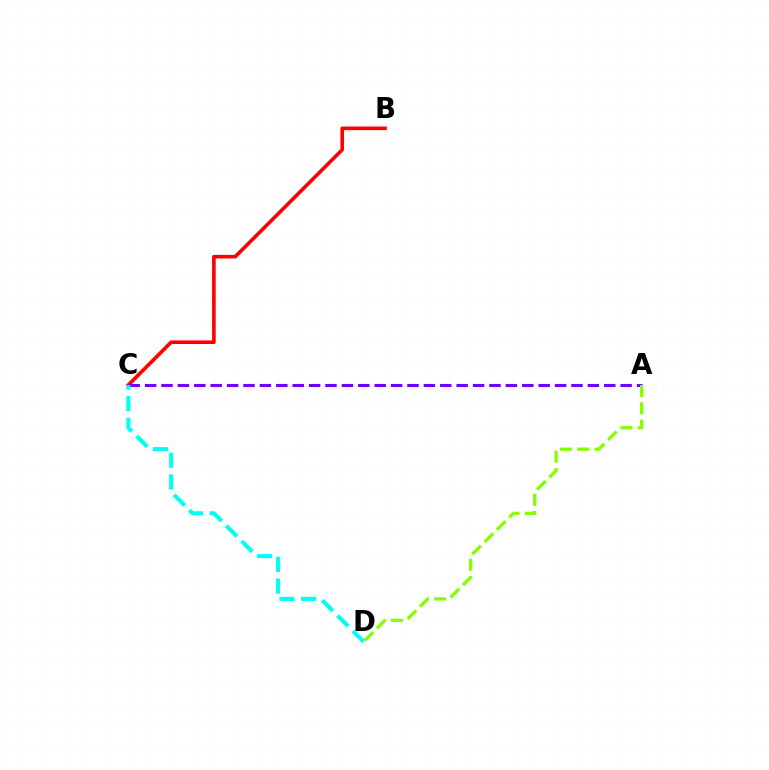{('B', 'C'): [{'color': '#ff0000', 'line_style': 'solid', 'thickness': 2.6}], ('A', 'C'): [{'color': '#7200ff', 'line_style': 'dashed', 'thickness': 2.23}], ('C', 'D'): [{'color': '#00fff6', 'line_style': 'dashed', 'thickness': 2.95}], ('A', 'D'): [{'color': '#84ff00', 'line_style': 'dashed', 'thickness': 2.36}]}